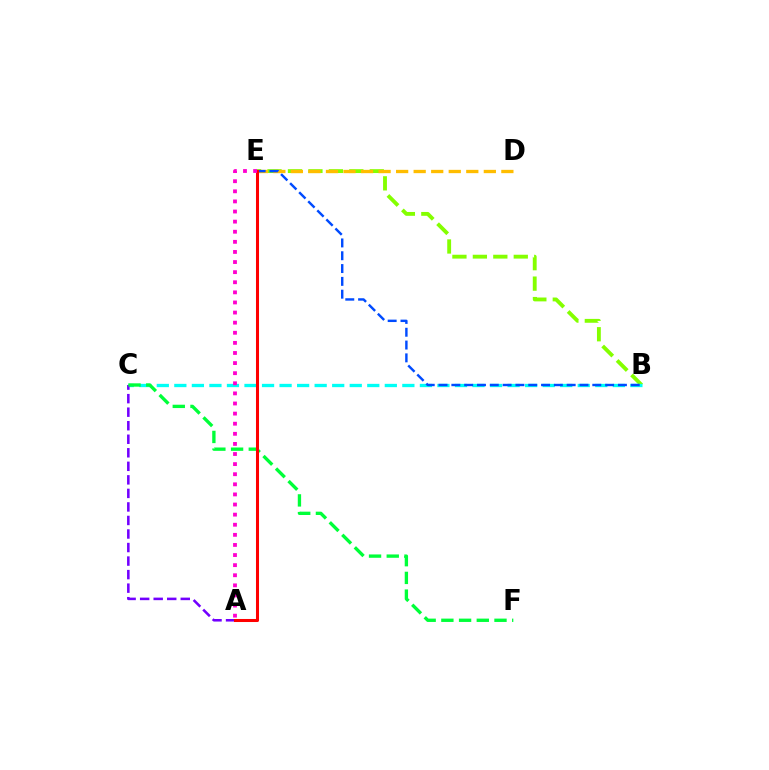{('B', 'E'): [{'color': '#84ff00', 'line_style': 'dashed', 'thickness': 2.78}, {'color': '#004bff', 'line_style': 'dashed', 'thickness': 1.74}], ('D', 'E'): [{'color': '#ffbd00', 'line_style': 'dashed', 'thickness': 2.38}], ('B', 'C'): [{'color': '#00fff6', 'line_style': 'dashed', 'thickness': 2.38}], ('A', 'C'): [{'color': '#7200ff', 'line_style': 'dashed', 'thickness': 1.84}], ('C', 'F'): [{'color': '#00ff39', 'line_style': 'dashed', 'thickness': 2.41}], ('A', 'E'): [{'color': '#ff0000', 'line_style': 'solid', 'thickness': 2.19}, {'color': '#ff00cf', 'line_style': 'dotted', 'thickness': 2.75}]}